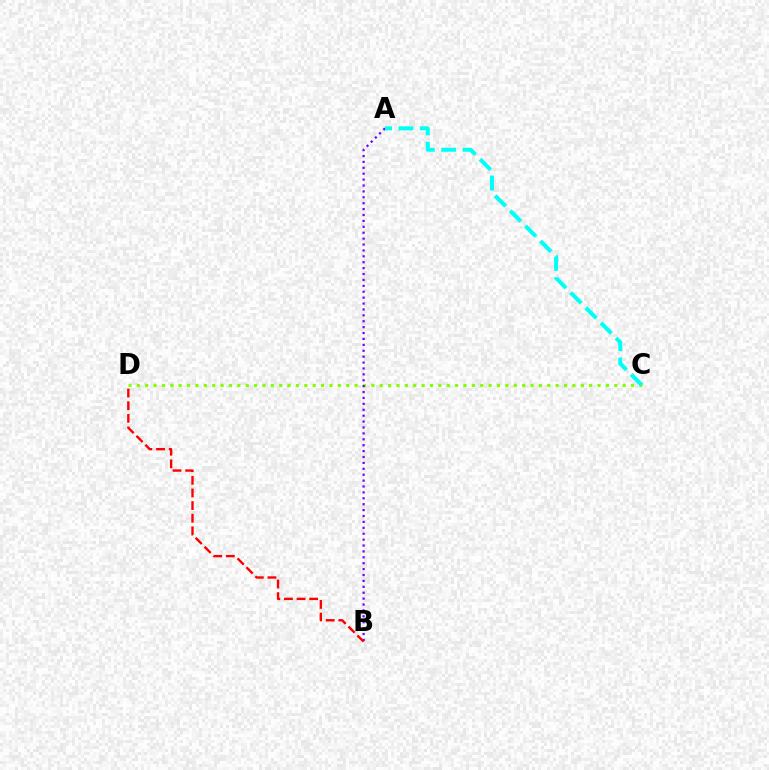{('C', 'D'): [{'color': '#84ff00', 'line_style': 'dotted', 'thickness': 2.28}], ('A', 'B'): [{'color': '#7200ff', 'line_style': 'dotted', 'thickness': 1.6}], ('A', 'C'): [{'color': '#00fff6', 'line_style': 'dashed', 'thickness': 2.9}], ('B', 'D'): [{'color': '#ff0000', 'line_style': 'dashed', 'thickness': 1.72}]}